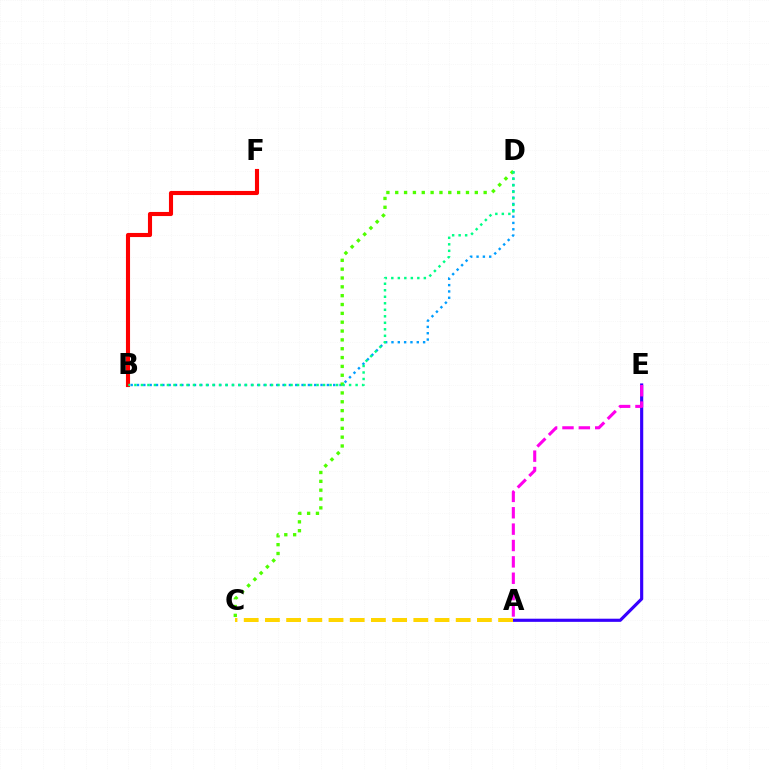{('A', 'E'): [{'color': '#3700ff', 'line_style': 'solid', 'thickness': 2.27}, {'color': '#ff00ed', 'line_style': 'dashed', 'thickness': 2.22}], ('A', 'C'): [{'color': '#ffd500', 'line_style': 'dashed', 'thickness': 2.88}], ('B', 'F'): [{'color': '#ff0000', 'line_style': 'solid', 'thickness': 2.95}], ('B', 'D'): [{'color': '#009eff', 'line_style': 'dotted', 'thickness': 1.72}, {'color': '#00ff86', 'line_style': 'dotted', 'thickness': 1.77}], ('C', 'D'): [{'color': '#4fff00', 'line_style': 'dotted', 'thickness': 2.4}]}